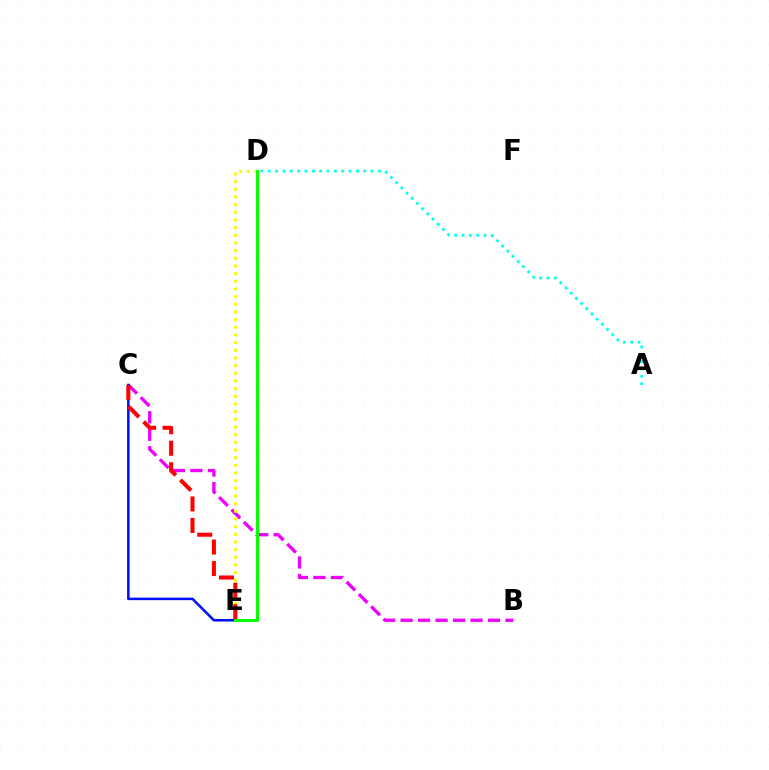{('B', 'C'): [{'color': '#ee00ff', 'line_style': 'dashed', 'thickness': 2.38}], ('C', 'E'): [{'color': '#0010ff', 'line_style': 'solid', 'thickness': 1.82}, {'color': '#ff0000', 'line_style': 'dashed', 'thickness': 2.92}], ('D', 'E'): [{'color': '#fcf500', 'line_style': 'dotted', 'thickness': 2.08}, {'color': '#08ff00', 'line_style': 'solid', 'thickness': 2.15}], ('A', 'D'): [{'color': '#00fff6', 'line_style': 'dotted', 'thickness': 2.0}]}